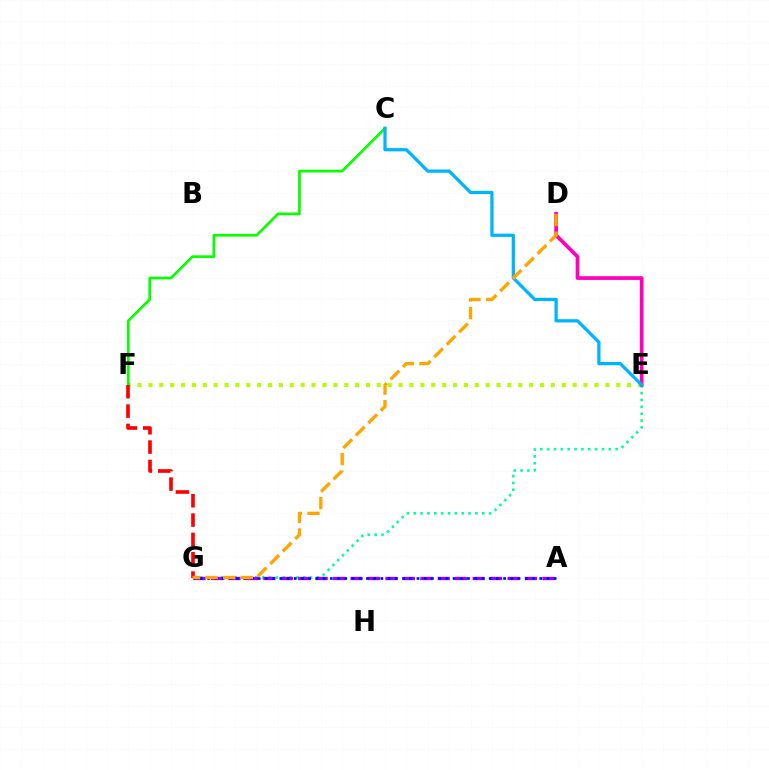{('E', 'F'): [{'color': '#b3ff00', 'line_style': 'dotted', 'thickness': 2.96}], ('E', 'G'): [{'color': '#00ff9d', 'line_style': 'dotted', 'thickness': 1.86}], ('D', 'E'): [{'color': '#ff00bd', 'line_style': 'solid', 'thickness': 2.67}], ('A', 'G'): [{'color': '#9b00ff', 'line_style': 'dashed', 'thickness': 2.37}, {'color': '#0010ff', 'line_style': 'dotted', 'thickness': 1.96}], ('C', 'F'): [{'color': '#08ff00', 'line_style': 'solid', 'thickness': 1.96}], ('C', 'E'): [{'color': '#00b5ff', 'line_style': 'solid', 'thickness': 2.35}], ('F', 'G'): [{'color': '#ff0000', 'line_style': 'dashed', 'thickness': 2.63}], ('D', 'G'): [{'color': '#ffa500', 'line_style': 'dashed', 'thickness': 2.4}]}